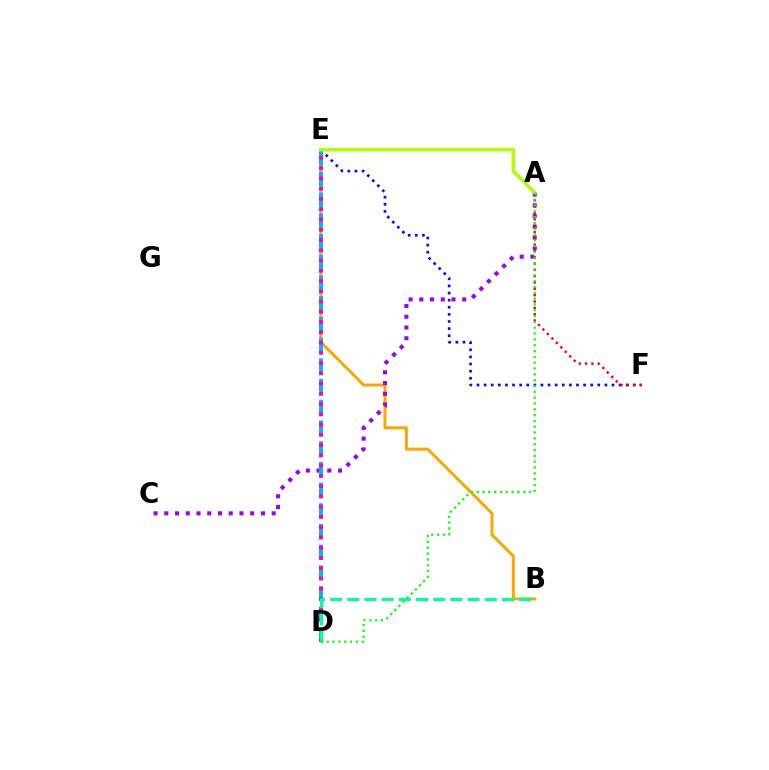{('B', 'E'): [{'color': '#ffa500', 'line_style': 'solid', 'thickness': 2.13}], ('A', 'C'): [{'color': '#9b00ff', 'line_style': 'dotted', 'thickness': 2.92}], ('E', 'F'): [{'color': '#0010ff', 'line_style': 'dotted', 'thickness': 1.93}], ('A', 'F'): [{'color': '#ff0000', 'line_style': 'dotted', 'thickness': 1.72}], ('D', 'E'): [{'color': '#00b5ff', 'line_style': 'dashed', 'thickness': 2.81}, {'color': '#ff00bd', 'line_style': 'dotted', 'thickness': 2.79}], ('B', 'D'): [{'color': '#00ff9d', 'line_style': 'dashed', 'thickness': 2.34}], ('A', 'E'): [{'color': '#b3ff00', 'line_style': 'solid', 'thickness': 2.52}], ('A', 'D'): [{'color': '#08ff00', 'line_style': 'dotted', 'thickness': 1.58}]}